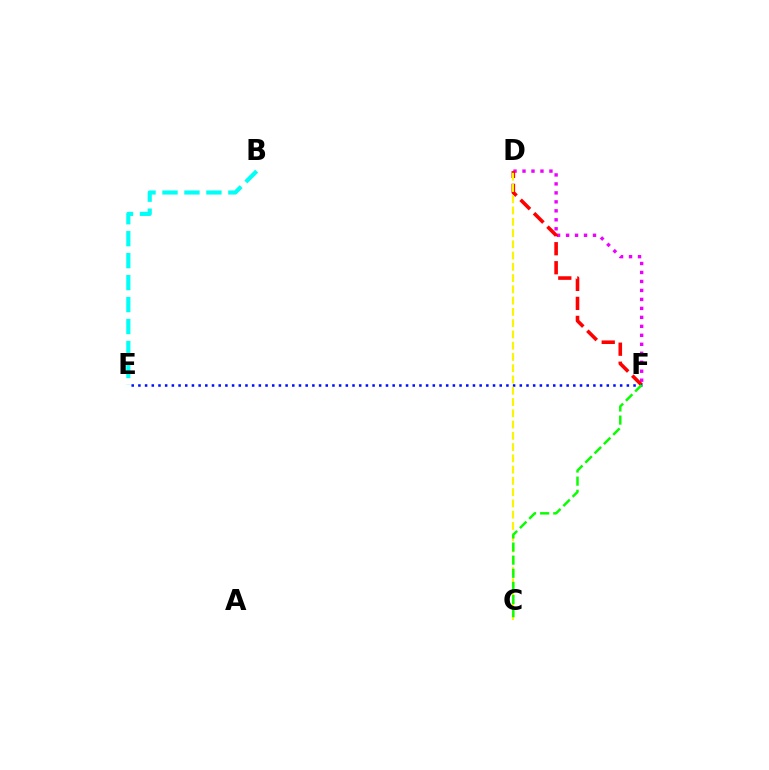{('D', 'F'): [{'color': '#ee00ff', 'line_style': 'dotted', 'thickness': 2.44}, {'color': '#ff0000', 'line_style': 'dashed', 'thickness': 2.58}], ('B', 'E'): [{'color': '#00fff6', 'line_style': 'dashed', 'thickness': 2.98}], ('E', 'F'): [{'color': '#0010ff', 'line_style': 'dotted', 'thickness': 1.82}], ('C', 'D'): [{'color': '#fcf500', 'line_style': 'dashed', 'thickness': 1.53}], ('C', 'F'): [{'color': '#08ff00', 'line_style': 'dashed', 'thickness': 1.78}]}